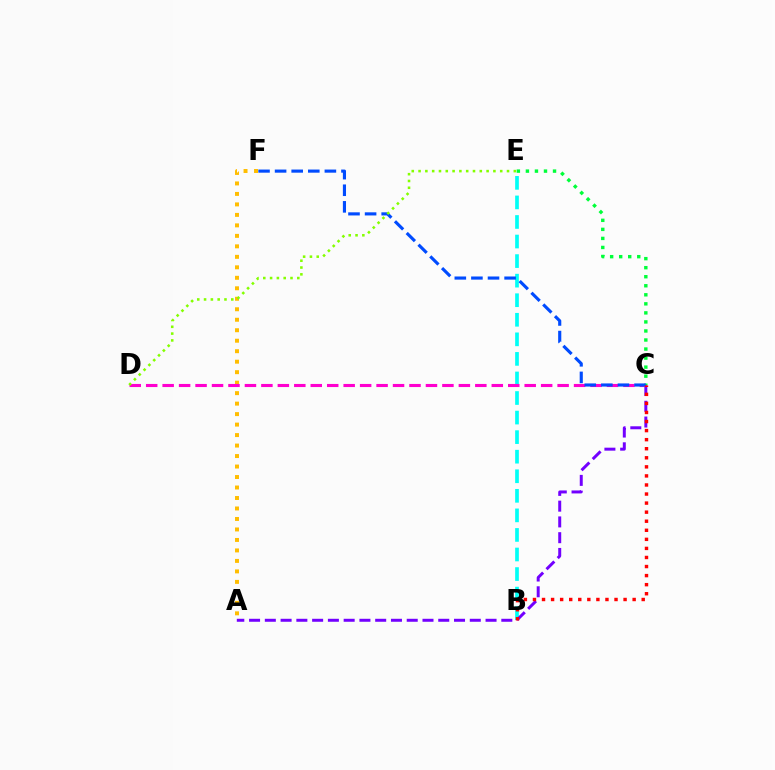{('B', 'E'): [{'color': '#00fff6', 'line_style': 'dashed', 'thickness': 2.66}], ('A', 'C'): [{'color': '#7200ff', 'line_style': 'dashed', 'thickness': 2.14}], ('A', 'F'): [{'color': '#ffbd00', 'line_style': 'dotted', 'thickness': 2.85}], ('C', 'D'): [{'color': '#ff00cf', 'line_style': 'dashed', 'thickness': 2.24}], ('C', 'E'): [{'color': '#00ff39', 'line_style': 'dotted', 'thickness': 2.46}], ('C', 'F'): [{'color': '#004bff', 'line_style': 'dashed', 'thickness': 2.25}], ('B', 'C'): [{'color': '#ff0000', 'line_style': 'dotted', 'thickness': 2.46}], ('D', 'E'): [{'color': '#84ff00', 'line_style': 'dotted', 'thickness': 1.85}]}